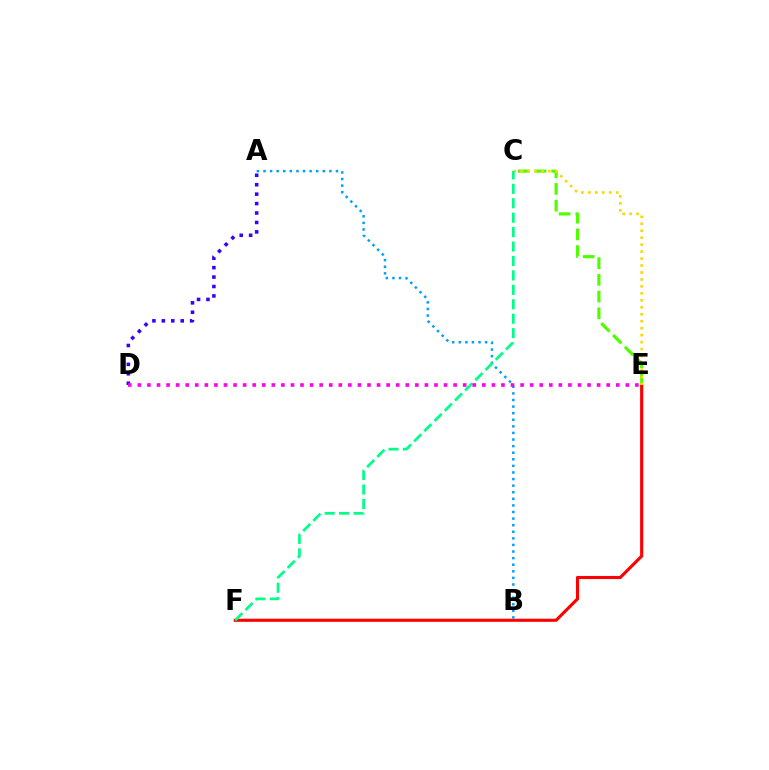{('E', 'F'): [{'color': '#ff0000', 'line_style': 'solid', 'thickness': 2.23}], ('C', 'E'): [{'color': '#4fff00', 'line_style': 'dashed', 'thickness': 2.27}, {'color': '#ffd500', 'line_style': 'dotted', 'thickness': 1.89}], ('A', 'D'): [{'color': '#3700ff', 'line_style': 'dotted', 'thickness': 2.56}], ('A', 'B'): [{'color': '#009eff', 'line_style': 'dotted', 'thickness': 1.79}], ('C', 'F'): [{'color': '#00ff86', 'line_style': 'dashed', 'thickness': 1.96}], ('D', 'E'): [{'color': '#ff00ed', 'line_style': 'dotted', 'thickness': 2.6}]}